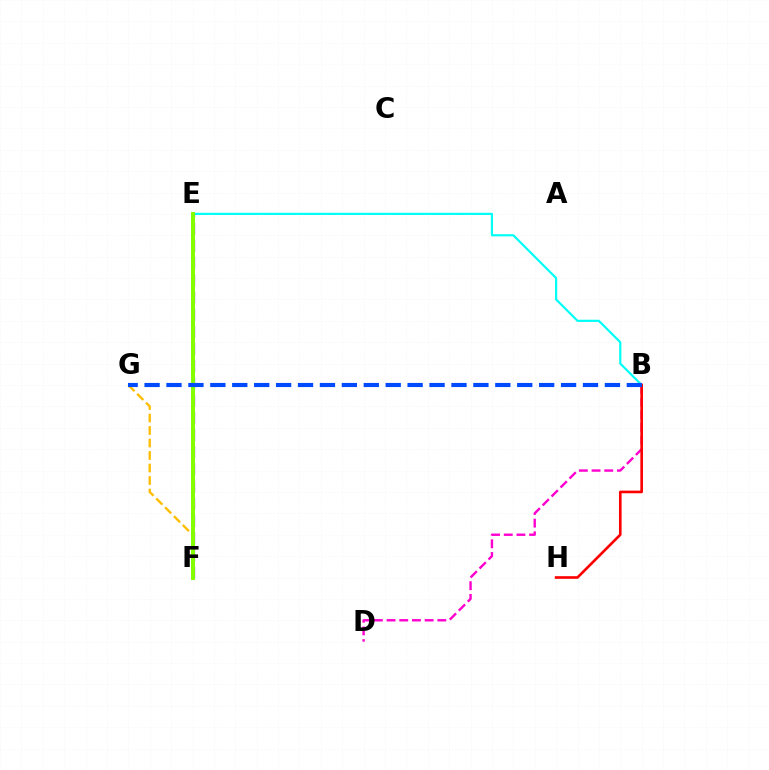{('B', 'D'): [{'color': '#ff00cf', 'line_style': 'dashed', 'thickness': 1.72}], ('F', 'G'): [{'color': '#ffbd00', 'line_style': 'dashed', 'thickness': 1.7}], ('B', 'E'): [{'color': '#00fff6', 'line_style': 'solid', 'thickness': 1.58}], ('E', 'F'): [{'color': '#7200ff', 'line_style': 'dashed', 'thickness': 2.33}, {'color': '#00ff39', 'line_style': 'dashed', 'thickness': 2.89}, {'color': '#84ff00', 'line_style': 'solid', 'thickness': 2.84}], ('B', 'H'): [{'color': '#ff0000', 'line_style': 'solid', 'thickness': 1.9}], ('B', 'G'): [{'color': '#004bff', 'line_style': 'dashed', 'thickness': 2.98}]}